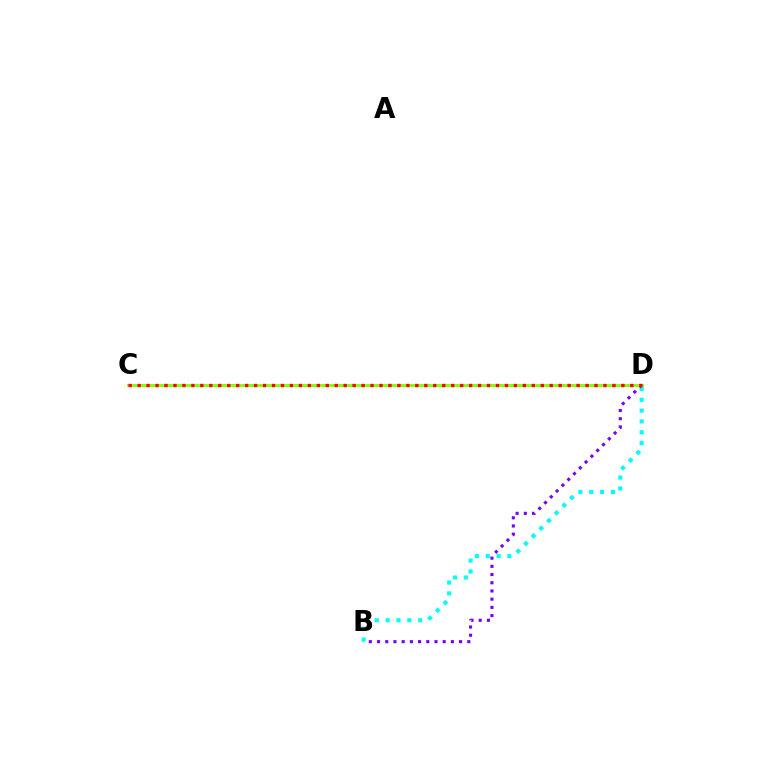{('B', 'D'): [{'color': '#00fff6', 'line_style': 'dotted', 'thickness': 2.95}, {'color': '#7200ff', 'line_style': 'dotted', 'thickness': 2.23}], ('C', 'D'): [{'color': '#84ff00', 'line_style': 'solid', 'thickness': 2.06}, {'color': '#ff0000', 'line_style': 'dotted', 'thickness': 2.43}]}